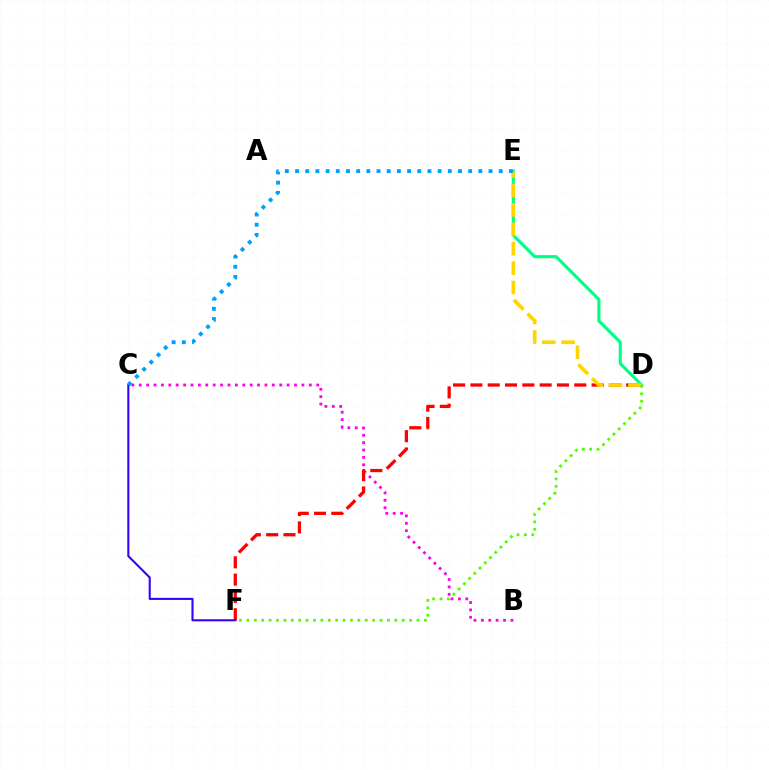{('B', 'C'): [{'color': '#ff00ed', 'line_style': 'dotted', 'thickness': 2.01}], ('D', 'E'): [{'color': '#00ff86', 'line_style': 'solid', 'thickness': 2.25}, {'color': '#ffd500', 'line_style': 'dashed', 'thickness': 2.64}], ('D', 'F'): [{'color': '#ff0000', 'line_style': 'dashed', 'thickness': 2.35}, {'color': '#4fff00', 'line_style': 'dotted', 'thickness': 2.01}], ('C', 'F'): [{'color': '#3700ff', 'line_style': 'solid', 'thickness': 1.5}], ('C', 'E'): [{'color': '#009eff', 'line_style': 'dotted', 'thickness': 2.77}]}